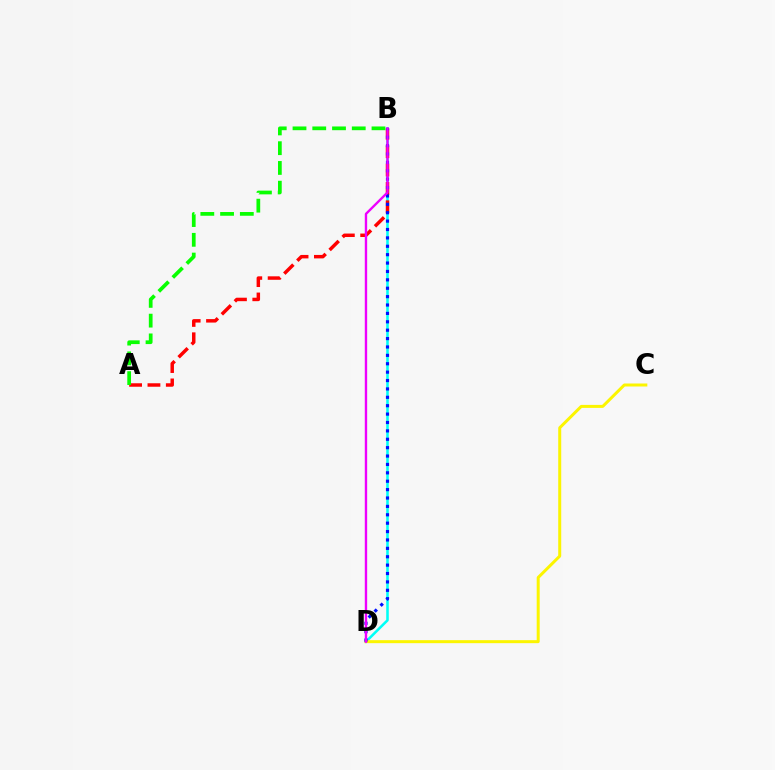{('B', 'D'): [{'color': '#00fff6', 'line_style': 'solid', 'thickness': 1.84}, {'color': '#0010ff', 'line_style': 'dotted', 'thickness': 2.28}, {'color': '#ee00ff', 'line_style': 'solid', 'thickness': 1.71}], ('C', 'D'): [{'color': '#fcf500', 'line_style': 'solid', 'thickness': 2.16}], ('A', 'B'): [{'color': '#ff0000', 'line_style': 'dashed', 'thickness': 2.49}, {'color': '#08ff00', 'line_style': 'dashed', 'thickness': 2.68}]}